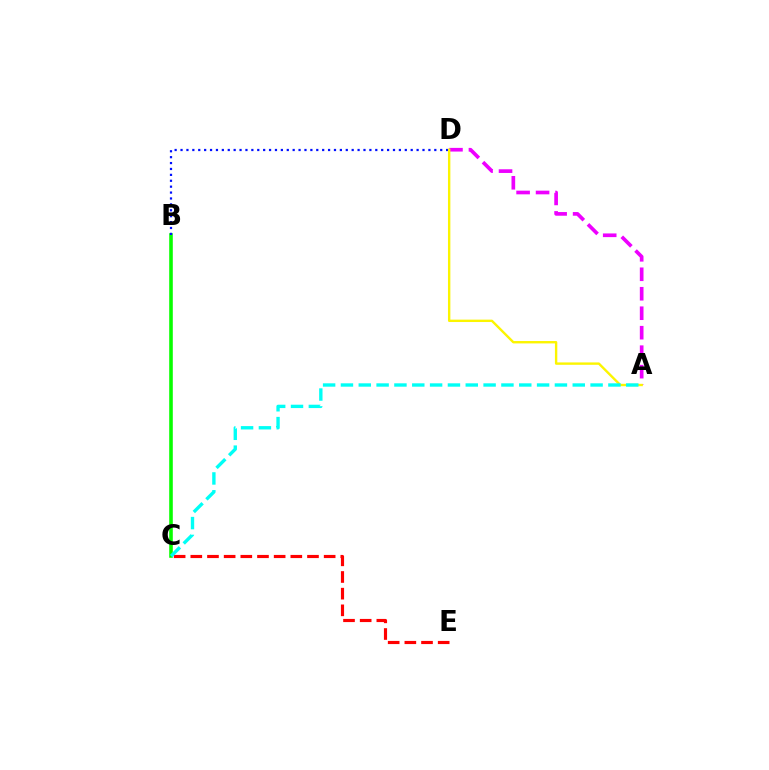{('A', 'D'): [{'color': '#ee00ff', 'line_style': 'dashed', 'thickness': 2.65}, {'color': '#fcf500', 'line_style': 'solid', 'thickness': 1.71}], ('B', 'C'): [{'color': '#08ff00', 'line_style': 'solid', 'thickness': 2.59}], ('C', 'E'): [{'color': '#ff0000', 'line_style': 'dashed', 'thickness': 2.26}], ('B', 'D'): [{'color': '#0010ff', 'line_style': 'dotted', 'thickness': 1.6}], ('A', 'C'): [{'color': '#00fff6', 'line_style': 'dashed', 'thickness': 2.42}]}